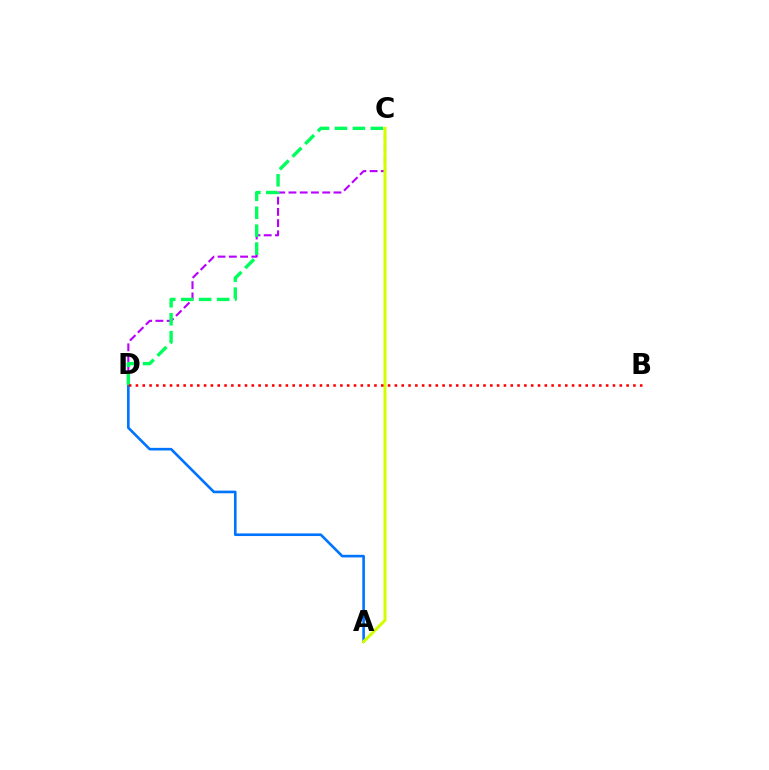{('C', 'D'): [{'color': '#b900ff', 'line_style': 'dashed', 'thickness': 1.53}, {'color': '#00ff5c', 'line_style': 'dashed', 'thickness': 2.44}], ('A', 'D'): [{'color': '#0074ff', 'line_style': 'solid', 'thickness': 1.89}], ('A', 'C'): [{'color': '#d1ff00', 'line_style': 'solid', 'thickness': 2.19}], ('B', 'D'): [{'color': '#ff0000', 'line_style': 'dotted', 'thickness': 1.85}]}